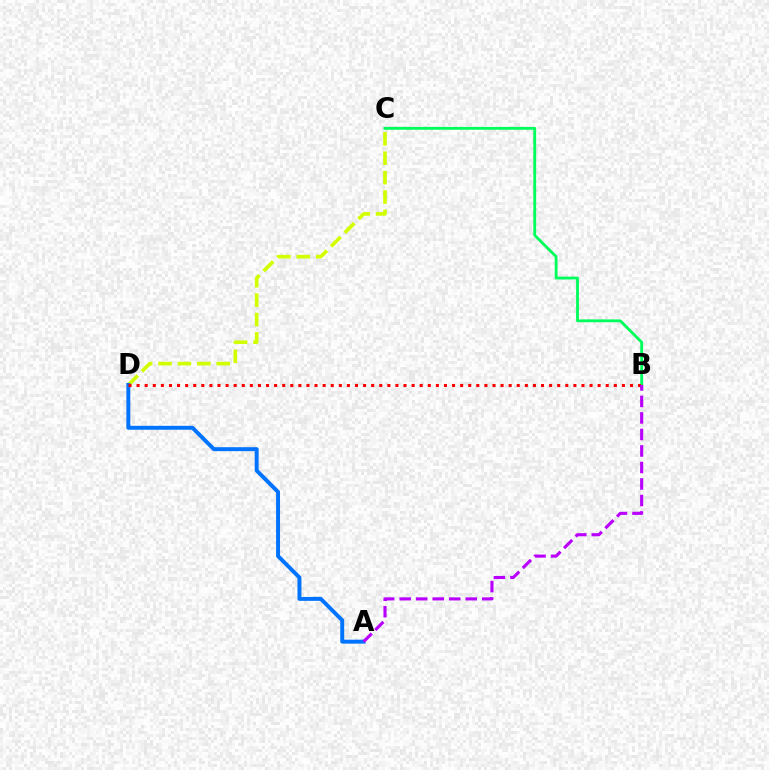{('B', 'C'): [{'color': '#00ff5c', 'line_style': 'solid', 'thickness': 2.05}], ('C', 'D'): [{'color': '#d1ff00', 'line_style': 'dashed', 'thickness': 2.63}], ('A', 'D'): [{'color': '#0074ff', 'line_style': 'solid', 'thickness': 2.84}], ('B', 'D'): [{'color': '#ff0000', 'line_style': 'dotted', 'thickness': 2.2}], ('A', 'B'): [{'color': '#b900ff', 'line_style': 'dashed', 'thickness': 2.24}]}